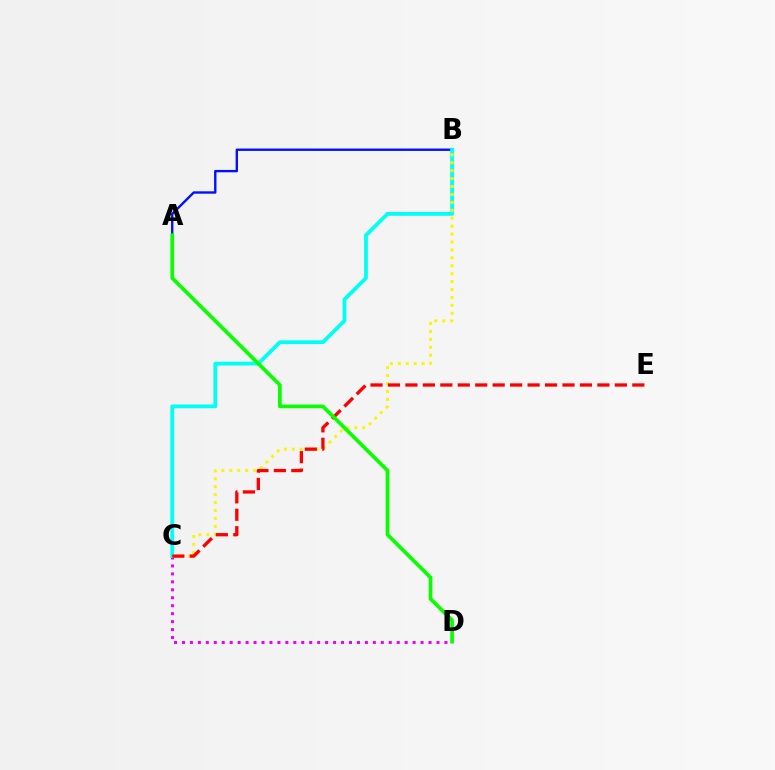{('C', 'D'): [{'color': '#ee00ff', 'line_style': 'dotted', 'thickness': 2.16}], ('A', 'B'): [{'color': '#0010ff', 'line_style': 'solid', 'thickness': 1.71}], ('B', 'C'): [{'color': '#00fff6', 'line_style': 'solid', 'thickness': 2.72}, {'color': '#fcf500', 'line_style': 'dotted', 'thickness': 2.15}], ('C', 'E'): [{'color': '#ff0000', 'line_style': 'dashed', 'thickness': 2.37}], ('A', 'D'): [{'color': '#08ff00', 'line_style': 'solid', 'thickness': 2.65}]}